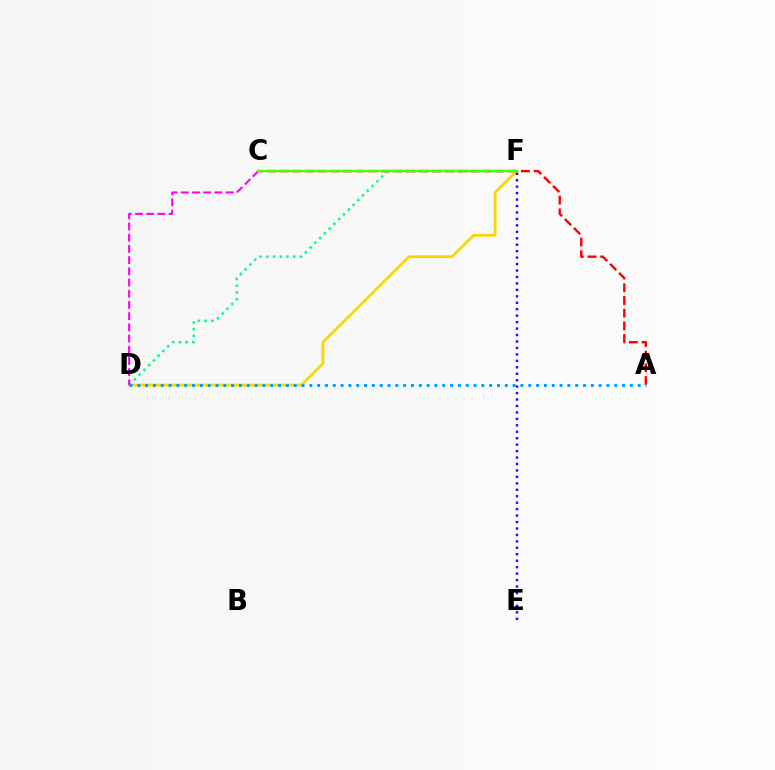{('D', 'F'): [{'color': '#00ff86', 'line_style': 'dotted', 'thickness': 1.83}, {'color': '#ffd500', 'line_style': 'solid', 'thickness': 2.0}], ('A', 'C'): [{'color': '#ff0000', 'line_style': 'dashed', 'thickness': 1.73}], ('A', 'D'): [{'color': '#009eff', 'line_style': 'dotted', 'thickness': 2.12}], ('E', 'F'): [{'color': '#3700ff', 'line_style': 'dotted', 'thickness': 1.75}], ('C', 'D'): [{'color': '#ff00ed', 'line_style': 'dashed', 'thickness': 1.52}], ('C', 'F'): [{'color': '#4fff00', 'line_style': 'solid', 'thickness': 1.76}]}